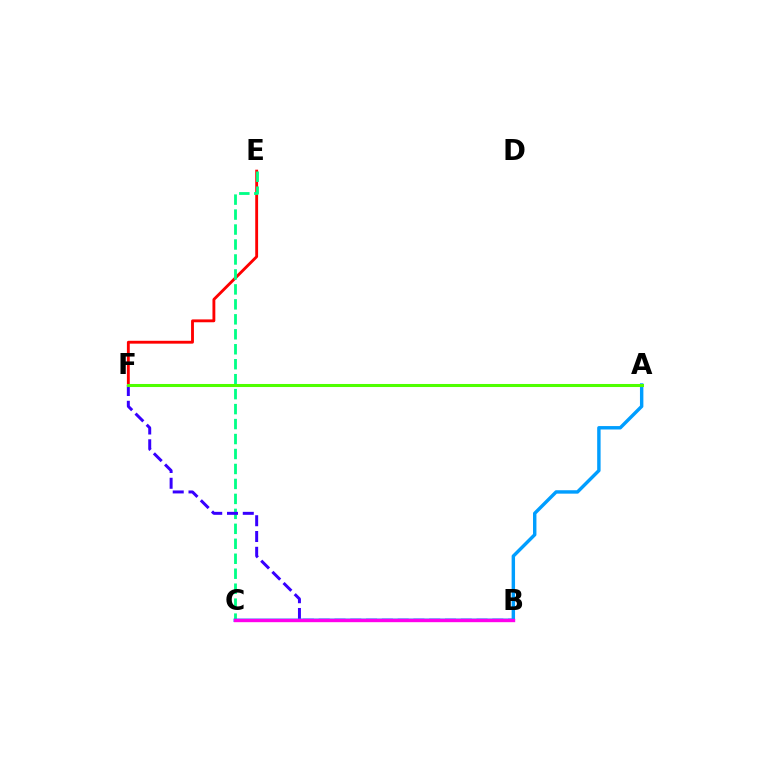{('E', 'F'): [{'color': '#ff0000', 'line_style': 'solid', 'thickness': 2.06}], ('C', 'E'): [{'color': '#00ff86', 'line_style': 'dashed', 'thickness': 2.03}], ('A', 'F'): [{'color': '#ffd500', 'line_style': 'solid', 'thickness': 1.93}, {'color': '#4fff00', 'line_style': 'solid', 'thickness': 2.19}], ('B', 'F'): [{'color': '#3700ff', 'line_style': 'dashed', 'thickness': 2.14}], ('A', 'C'): [{'color': '#009eff', 'line_style': 'solid', 'thickness': 2.46}], ('B', 'C'): [{'color': '#ff00ed', 'line_style': 'solid', 'thickness': 2.42}]}